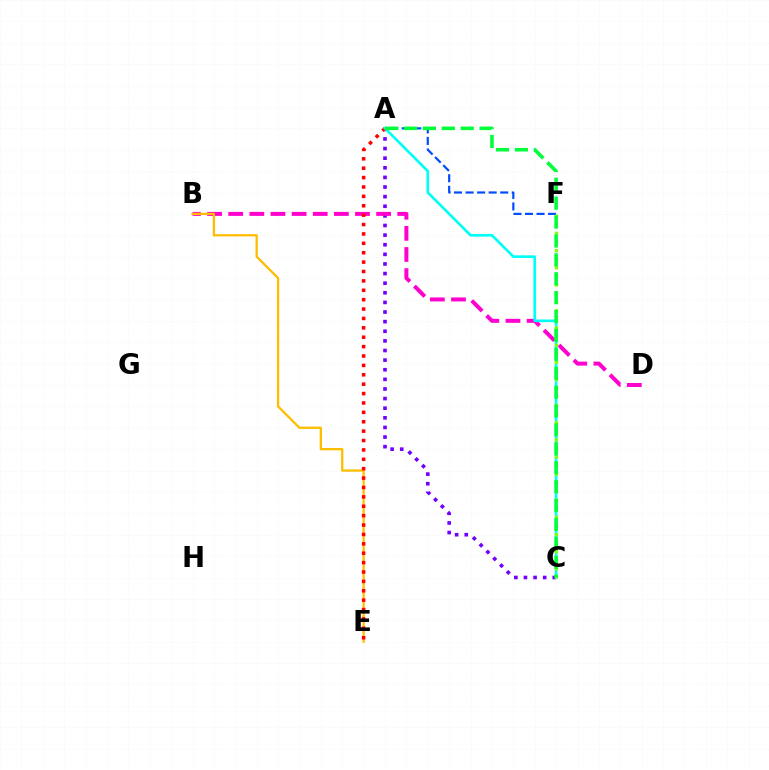{('A', 'C'): [{'color': '#7200ff', 'line_style': 'dotted', 'thickness': 2.61}, {'color': '#00fff6', 'line_style': 'solid', 'thickness': 1.92}, {'color': '#00ff39', 'line_style': 'dashed', 'thickness': 2.57}], ('B', 'D'): [{'color': '#ff00cf', 'line_style': 'dashed', 'thickness': 2.87}], ('A', 'F'): [{'color': '#004bff', 'line_style': 'dashed', 'thickness': 1.57}], ('B', 'E'): [{'color': '#ffbd00', 'line_style': 'solid', 'thickness': 1.65}], ('A', 'E'): [{'color': '#ff0000', 'line_style': 'dotted', 'thickness': 2.55}], ('C', 'F'): [{'color': '#84ff00', 'line_style': 'dotted', 'thickness': 2.34}]}